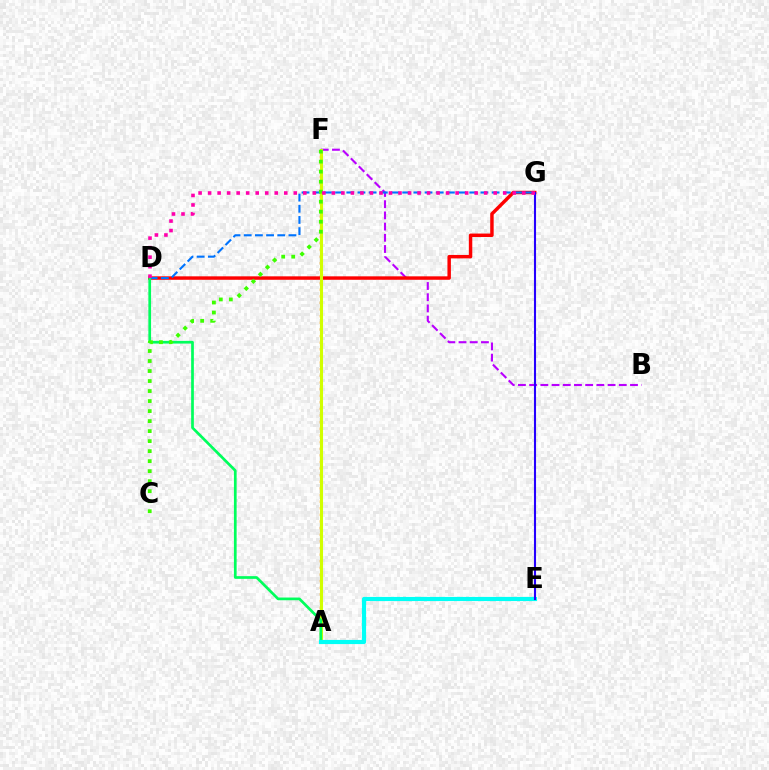{('B', 'F'): [{'color': '#b900ff', 'line_style': 'dashed', 'thickness': 1.52}], ('A', 'F'): [{'color': '#ff9400', 'line_style': 'dotted', 'thickness': 1.8}, {'color': '#d1ff00', 'line_style': 'solid', 'thickness': 2.21}], ('D', 'G'): [{'color': '#ff0000', 'line_style': 'solid', 'thickness': 2.48}, {'color': '#0074ff', 'line_style': 'dashed', 'thickness': 1.52}, {'color': '#ff00ac', 'line_style': 'dotted', 'thickness': 2.59}], ('A', 'D'): [{'color': '#00ff5c', 'line_style': 'solid', 'thickness': 1.95}], ('A', 'E'): [{'color': '#00fff6', 'line_style': 'solid', 'thickness': 2.99}], ('E', 'G'): [{'color': '#2500ff', 'line_style': 'solid', 'thickness': 1.51}], ('C', 'F'): [{'color': '#3dff00', 'line_style': 'dotted', 'thickness': 2.72}]}